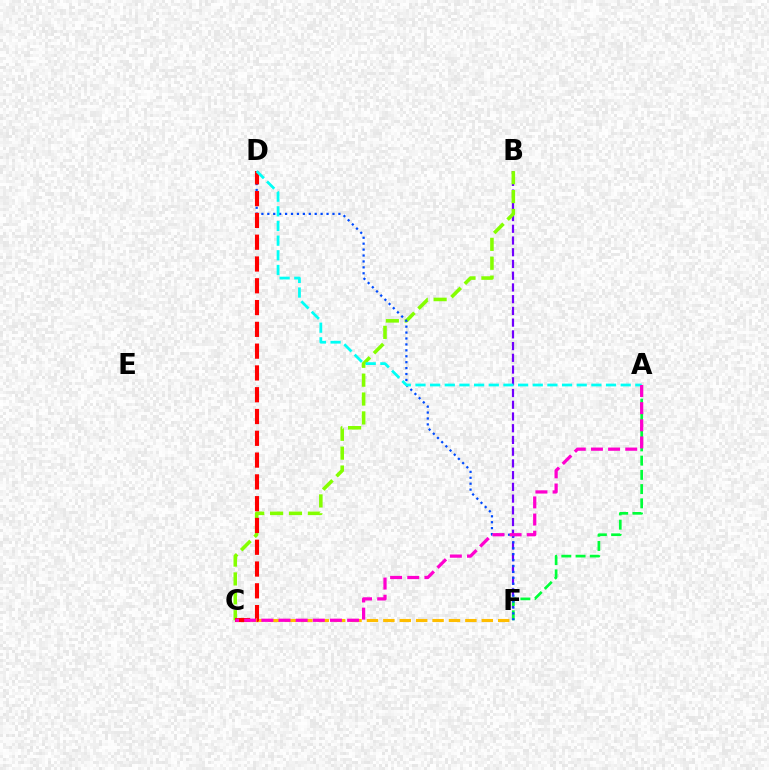{('C', 'F'): [{'color': '#ffbd00', 'line_style': 'dashed', 'thickness': 2.23}], ('B', 'F'): [{'color': '#7200ff', 'line_style': 'dashed', 'thickness': 1.59}], ('B', 'C'): [{'color': '#84ff00', 'line_style': 'dashed', 'thickness': 2.56}], ('A', 'F'): [{'color': '#00ff39', 'line_style': 'dashed', 'thickness': 1.93}], ('D', 'F'): [{'color': '#004bff', 'line_style': 'dotted', 'thickness': 1.61}], ('C', 'D'): [{'color': '#ff0000', 'line_style': 'dashed', 'thickness': 2.96}], ('A', 'D'): [{'color': '#00fff6', 'line_style': 'dashed', 'thickness': 1.99}], ('A', 'C'): [{'color': '#ff00cf', 'line_style': 'dashed', 'thickness': 2.33}]}